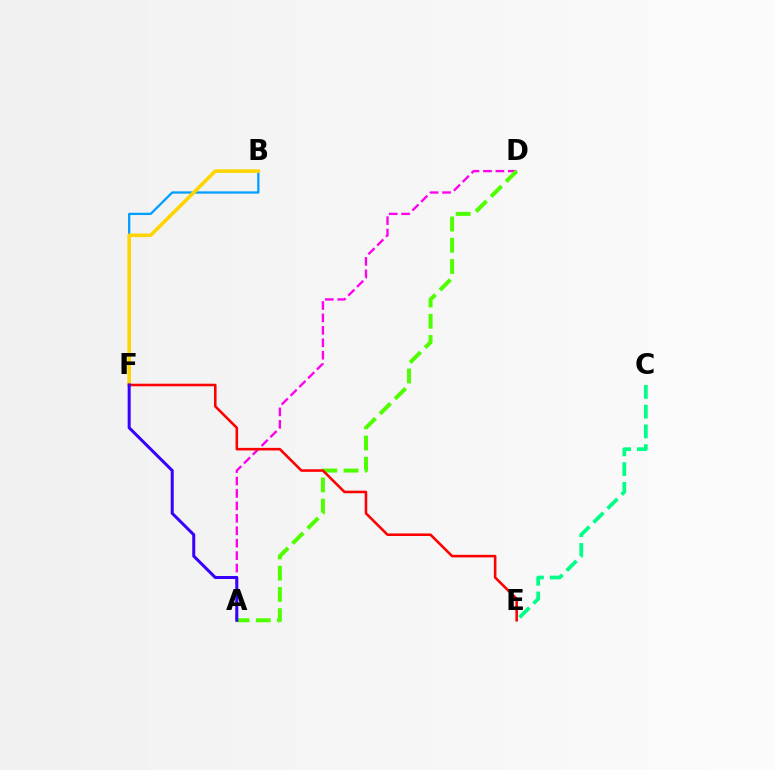{('B', 'F'): [{'color': '#009eff', 'line_style': 'solid', 'thickness': 1.64}, {'color': '#ffd500', 'line_style': 'solid', 'thickness': 2.59}], ('A', 'D'): [{'color': '#ff00ed', 'line_style': 'dashed', 'thickness': 1.69}, {'color': '#4fff00', 'line_style': 'dashed', 'thickness': 2.88}], ('C', 'E'): [{'color': '#00ff86', 'line_style': 'dashed', 'thickness': 2.68}], ('E', 'F'): [{'color': '#ff0000', 'line_style': 'solid', 'thickness': 1.85}], ('A', 'F'): [{'color': '#3700ff', 'line_style': 'solid', 'thickness': 2.17}]}